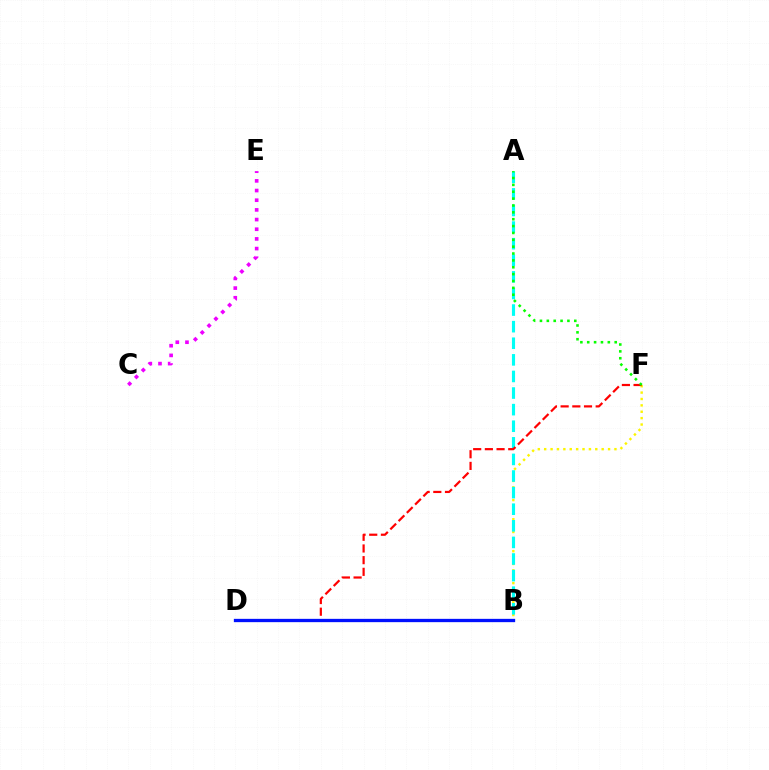{('B', 'F'): [{'color': '#fcf500', 'line_style': 'dotted', 'thickness': 1.74}], ('A', 'B'): [{'color': '#00fff6', 'line_style': 'dashed', 'thickness': 2.25}], ('D', 'F'): [{'color': '#ff0000', 'line_style': 'dashed', 'thickness': 1.59}], ('B', 'D'): [{'color': '#0010ff', 'line_style': 'solid', 'thickness': 2.38}], ('A', 'F'): [{'color': '#08ff00', 'line_style': 'dotted', 'thickness': 1.87}], ('C', 'E'): [{'color': '#ee00ff', 'line_style': 'dotted', 'thickness': 2.63}]}